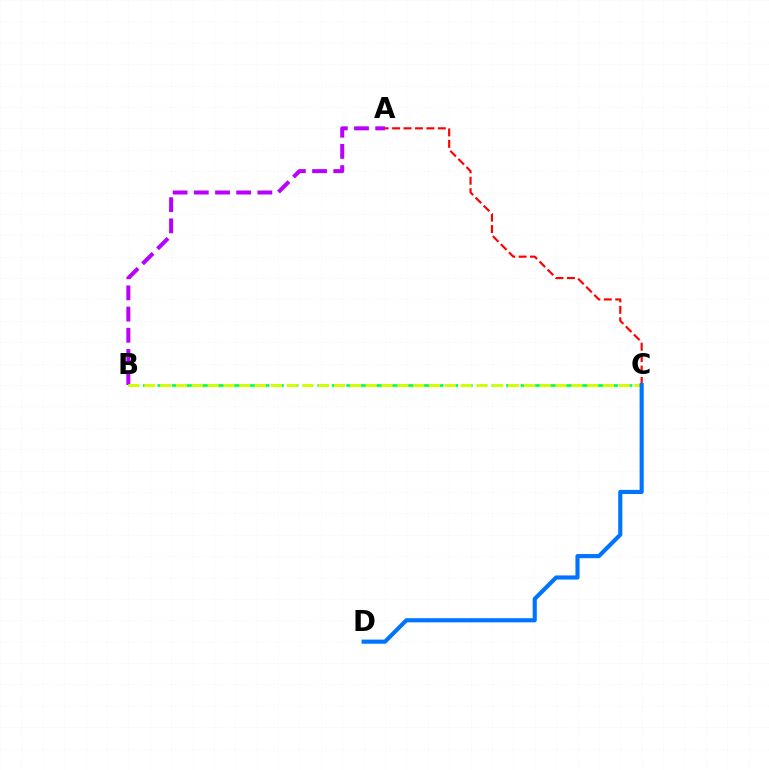{('A', 'C'): [{'color': '#ff0000', 'line_style': 'dashed', 'thickness': 1.55}], ('A', 'B'): [{'color': '#b900ff', 'line_style': 'dashed', 'thickness': 2.88}], ('B', 'C'): [{'color': '#00ff5c', 'line_style': 'dashed', 'thickness': 1.97}, {'color': '#d1ff00', 'line_style': 'dashed', 'thickness': 2.15}], ('C', 'D'): [{'color': '#0074ff', 'line_style': 'solid', 'thickness': 2.97}]}